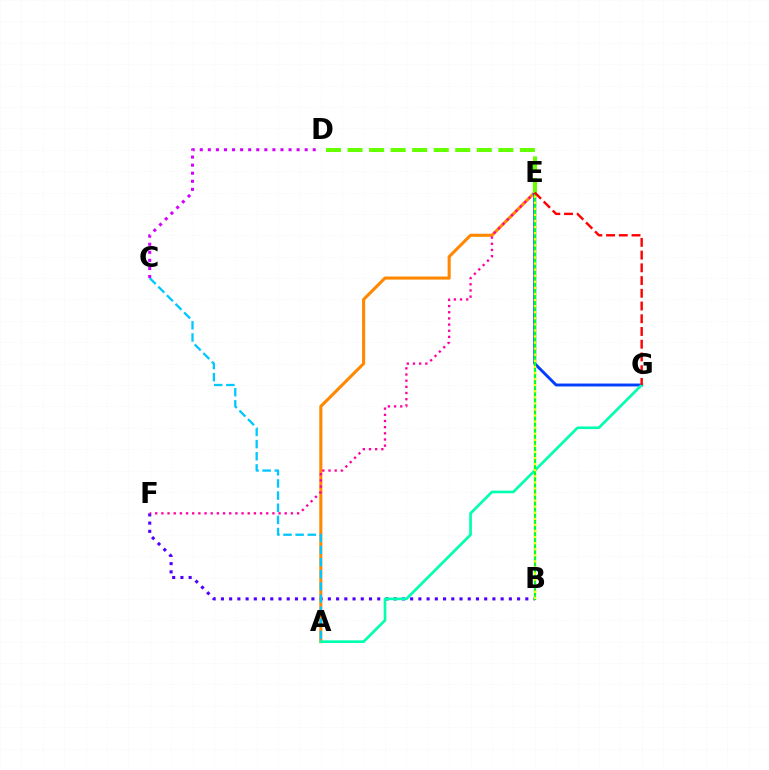{('B', 'F'): [{'color': '#4f00ff', 'line_style': 'dotted', 'thickness': 2.24}], ('A', 'E'): [{'color': '#ff8800', 'line_style': 'solid', 'thickness': 2.22}], ('E', 'F'): [{'color': '#ff00a0', 'line_style': 'dotted', 'thickness': 1.68}], ('E', 'G'): [{'color': '#003fff', 'line_style': 'solid', 'thickness': 2.1}, {'color': '#ff0000', 'line_style': 'dashed', 'thickness': 1.73}], ('A', 'C'): [{'color': '#00c7ff', 'line_style': 'dashed', 'thickness': 1.65}], ('A', 'G'): [{'color': '#00ffaf', 'line_style': 'solid', 'thickness': 1.92}], ('B', 'E'): [{'color': '#00ff27', 'line_style': 'solid', 'thickness': 1.57}, {'color': '#eeff00', 'line_style': 'dotted', 'thickness': 1.65}], ('C', 'D'): [{'color': '#d600ff', 'line_style': 'dotted', 'thickness': 2.19}], ('D', 'E'): [{'color': '#66ff00', 'line_style': 'dashed', 'thickness': 2.93}]}